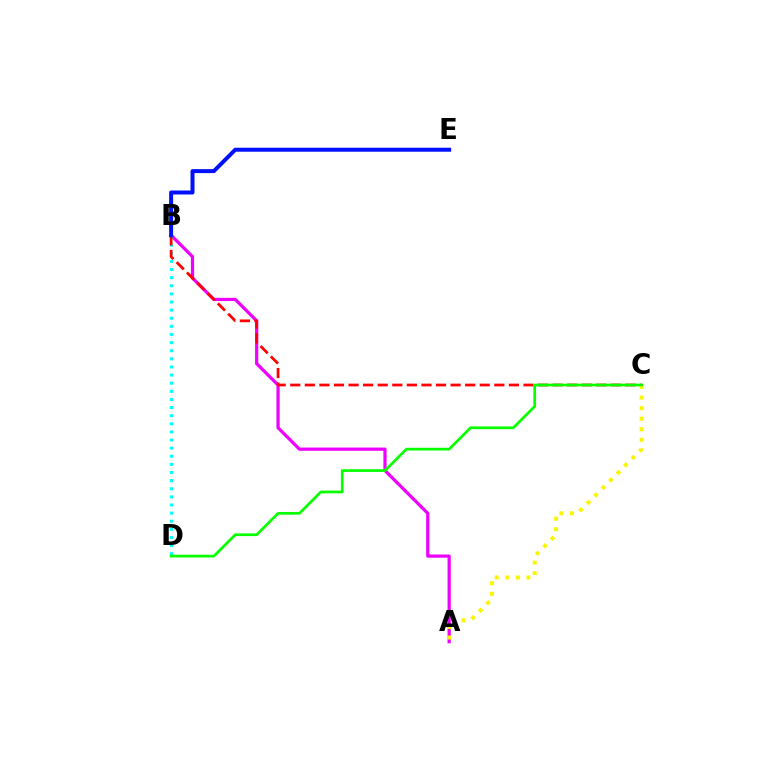{('A', 'B'): [{'color': '#ee00ff', 'line_style': 'solid', 'thickness': 2.32}], ('B', 'D'): [{'color': '#00fff6', 'line_style': 'dotted', 'thickness': 2.21}], ('B', 'C'): [{'color': '#ff0000', 'line_style': 'dashed', 'thickness': 1.98}], ('A', 'C'): [{'color': '#fcf500', 'line_style': 'dotted', 'thickness': 2.87}], ('B', 'E'): [{'color': '#0010ff', 'line_style': 'solid', 'thickness': 2.87}], ('C', 'D'): [{'color': '#08ff00', 'line_style': 'solid', 'thickness': 1.97}]}